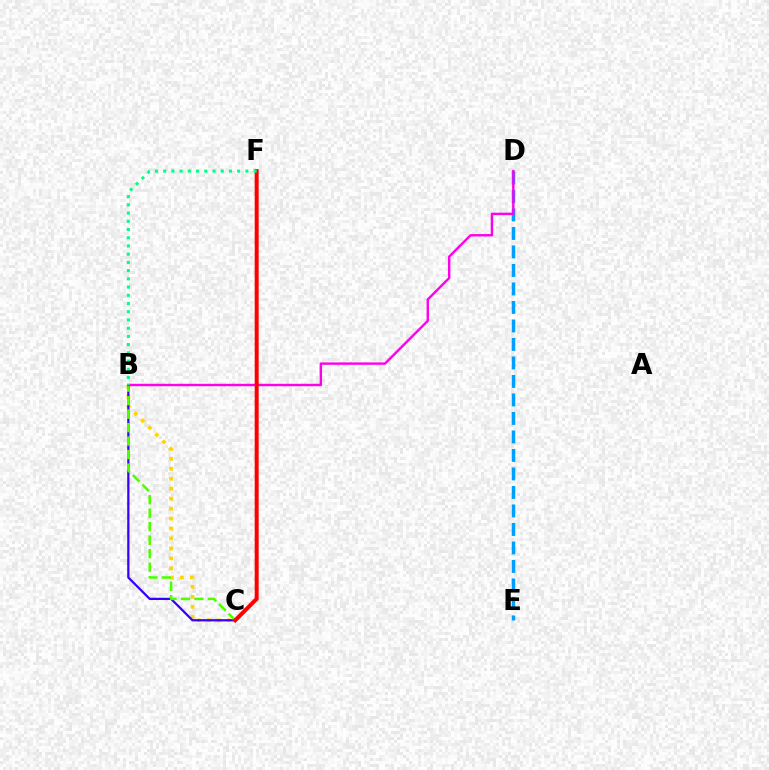{('B', 'C'): [{'color': '#ffd500', 'line_style': 'dotted', 'thickness': 2.71}, {'color': '#3700ff', 'line_style': 'solid', 'thickness': 1.62}, {'color': '#4fff00', 'line_style': 'dashed', 'thickness': 1.83}], ('D', 'E'): [{'color': '#009eff', 'line_style': 'dashed', 'thickness': 2.51}], ('B', 'D'): [{'color': '#ff00ed', 'line_style': 'solid', 'thickness': 1.74}], ('C', 'F'): [{'color': '#ff0000', 'line_style': 'solid', 'thickness': 2.87}], ('B', 'F'): [{'color': '#00ff86', 'line_style': 'dotted', 'thickness': 2.23}]}